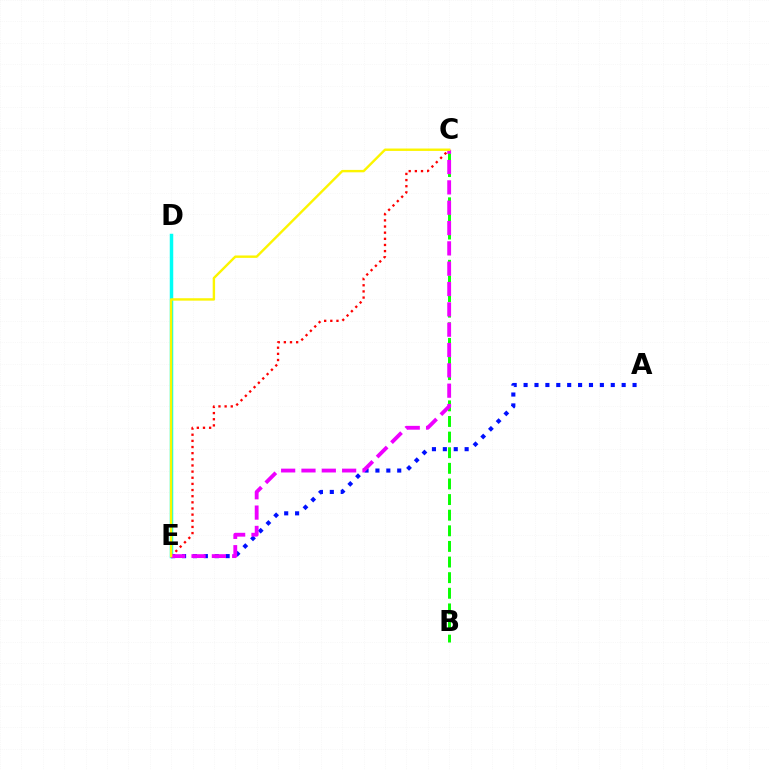{('D', 'E'): [{'color': '#00fff6', 'line_style': 'solid', 'thickness': 2.51}], ('A', 'E'): [{'color': '#0010ff', 'line_style': 'dotted', 'thickness': 2.96}], ('C', 'E'): [{'color': '#ff0000', 'line_style': 'dotted', 'thickness': 1.67}, {'color': '#ee00ff', 'line_style': 'dashed', 'thickness': 2.76}, {'color': '#fcf500', 'line_style': 'solid', 'thickness': 1.73}], ('B', 'C'): [{'color': '#08ff00', 'line_style': 'dashed', 'thickness': 2.12}]}